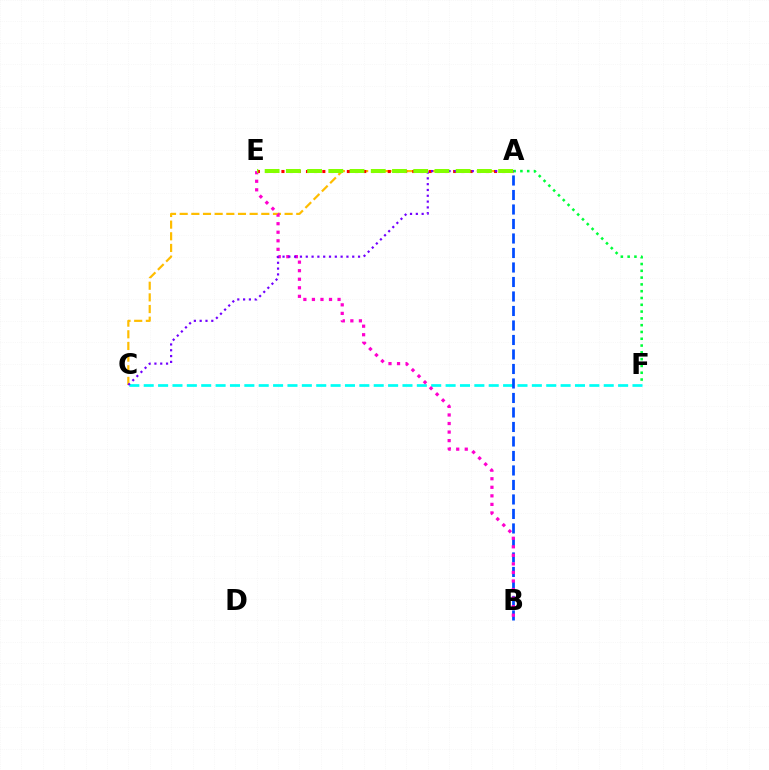{('A', 'C'): [{'color': '#ffbd00', 'line_style': 'dashed', 'thickness': 1.58}, {'color': '#7200ff', 'line_style': 'dotted', 'thickness': 1.58}], ('C', 'F'): [{'color': '#00fff6', 'line_style': 'dashed', 'thickness': 1.95}], ('A', 'B'): [{'color': '#004bff', 'line_style': 'dashed', 'thickness': 1.97}], ('B', 'E'): [{'color': '#ff00cf', 'line_style': 'dotted', 'thickness': 2.32}], ('A', 'E'): [{'color': '#ff0000', 'line_style': 'dotted', 'thickness': 2.22}, {'color': '#84ff00', 'line_style': 'dashed', 'thickness': 2.88}], ('A', 'F'): [{'color': '#00ff39', 'line_style': 'dotted', 'thickness': 1.85}]}